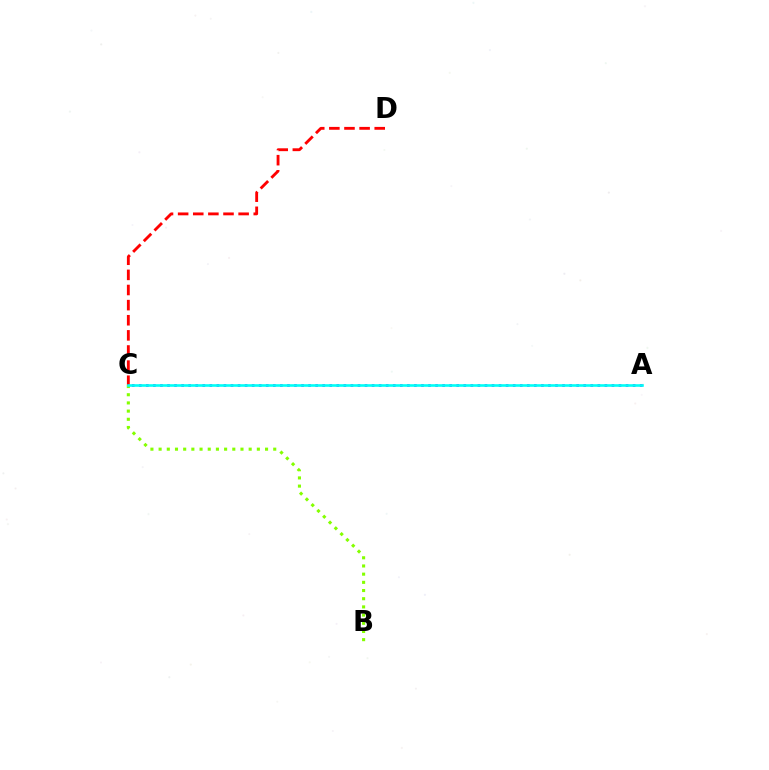{('C', 'D'): [{'color': '#ff0000', 'line_style': 'dashed', 'thickness': 2.05}], ('B', 'C'): [{'color': '#84ff00', 'line_style': 'dotted', 'thickness': 2.22}], ('A', 'C'): [{'color': '#7200ff', 'line_style': 'dotted', 'thickness': 1.92}, {'color': '#00fff6', 'line_style': 'solid', 'thickness': 1.88}]}